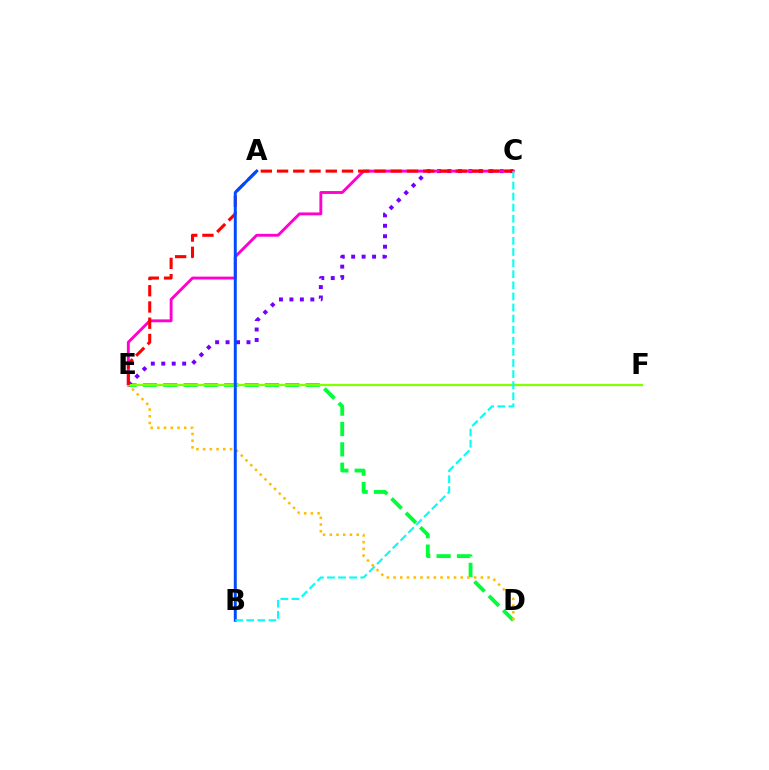{('D', 'E'): [{'color': '#00ff39', 'line_style': 'dashed', 'thickness': 2.76}, {'color': '#ffbd00', 'line_style': 'dotted', 'thickness': 1.82}], ('C', 'E'): [{'color': '#7200ff', 'line_style': 'dotted', 'thickness': 2.84}, {'color': '#ff00cf', 'line_style': 'solid', 'thickness': 2.07}, {'color': '#ff0000', 'line_style': 'dashed', 'thickness': 2.21}], ('E', 'F'): [{'color': '#84ff00', 'line_style': 'solid', 'thickness': 1.63}], ('A', 'B'): [{'color': '#004bff', 'line_style': 'solid', 'thickness': 2.13}], ('B', 'C'): [{'color': '#00fff6', 'line_style': 'dashed', 'thickness': 1.51}]}